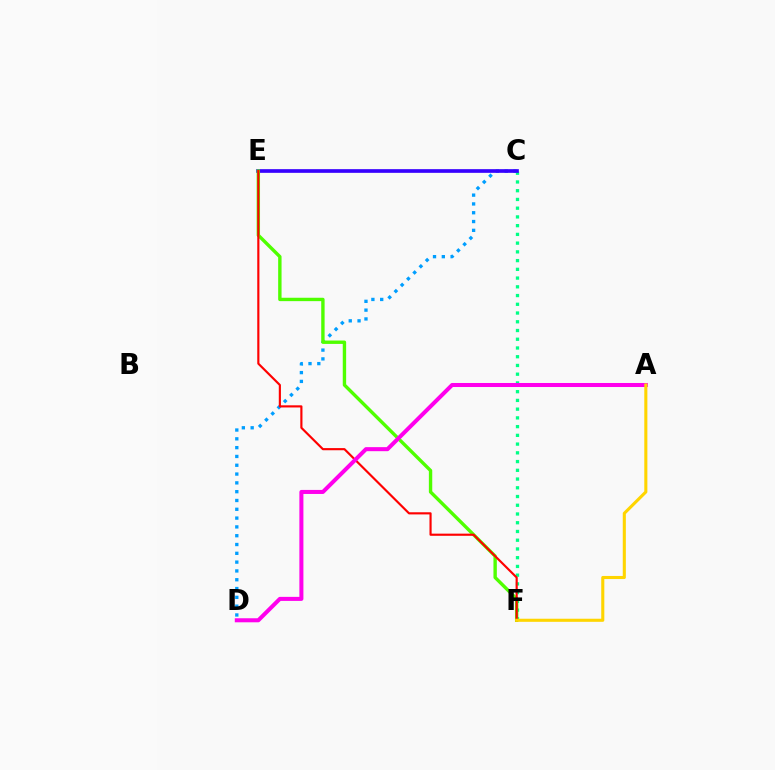{('C', 'F'): [{'color': '#00ff86', 'line_style': 'dotted', 'thickness': 2.37}], ('C', 'D'): [{'color': '#009eff', 'line_style': 'dotted', 'thickness': 2.39}], ('C', 'E'): [{'color': '#3700ff', 'line_style': 'solid', 'thickness': 2.64}], ('E', 'F'): [{'color': '#4fff00', 'line_style': 'solid', 'thickness': 2.44}, {'color': '#ff0000', 'line_style': 'solid', 'thickness': 1.55}], ('A', 'D'): [{'color': '#ff00ed', 'line_style': 'solid', 'thickness': 2.9}], ('A', 'F'): [{'color': '#ffd500', 'line_style': 'solid', 'thickness': 2.22}]}